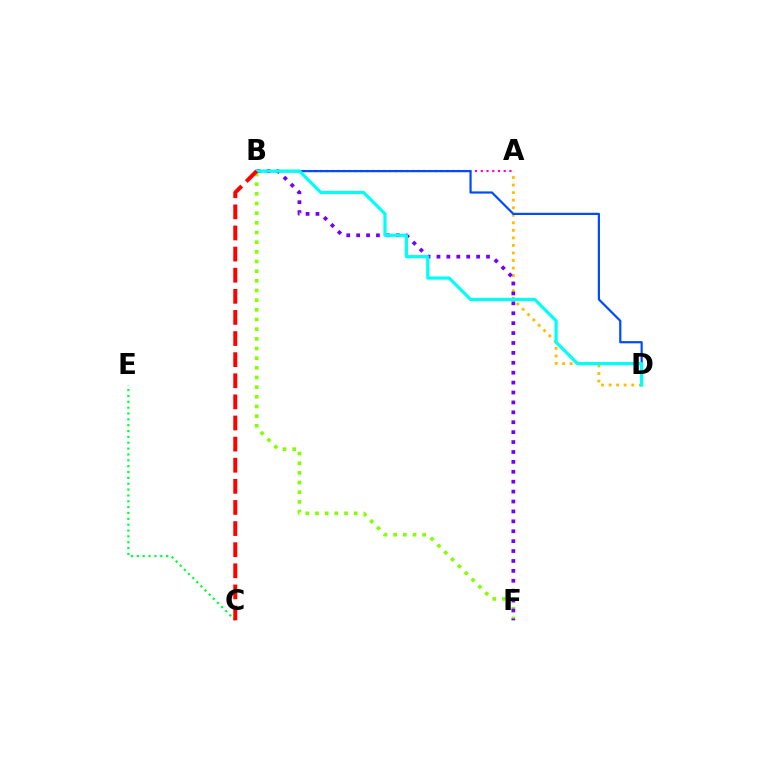{('A', 'D'): [{'color': '#ffbd00', 'line_style': 'dotted', 'thickness': 2.05}], ('B', 'F'): [{'color': '#84ff00', 'line_style': 'dotted', 'thickness': 2.63}, {'color': '#7200ff', 'line_style': 'dotted', 'thickness': 2.69}], ('A', 'B'): [{'color': '#ff00cf', 'line_style': 'dotted', 'thickness': 1.56}], ('B', 'D'): [{'color': '#004bff', 'line_style': 'solid', 'thickness': 1.58}, {'color': '#00fff6', 'line_style': 'solid', 'thickness': 2.3}], ('C', 'E'): [{'color': '#00ff39', 'line_style': 'dotted', 'thickness': 1.59}], ('B', 'C'): [{'color': '#ff0000', 'line_style': 'dashed', 'thickness': 2.87}]}